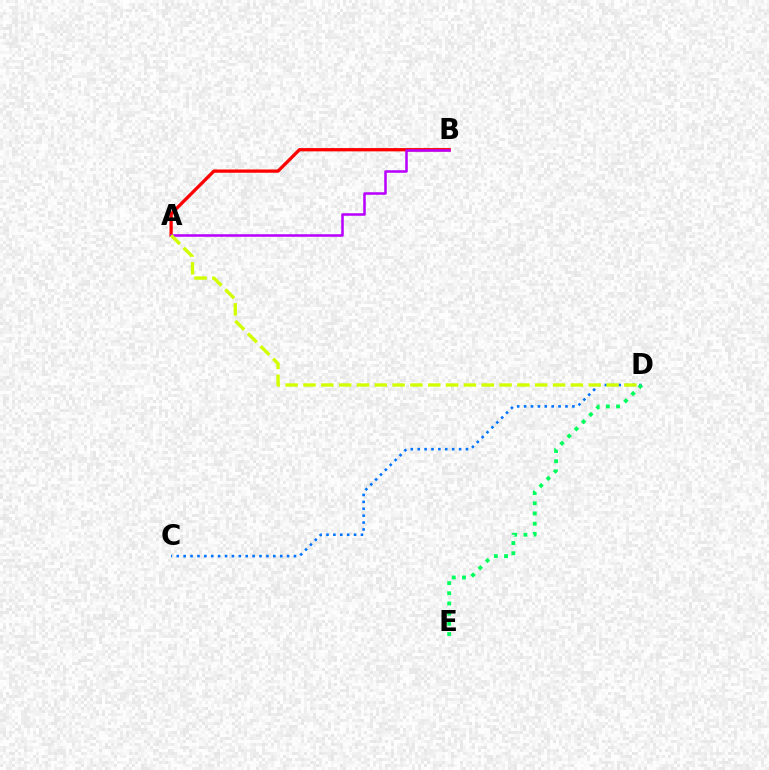{('C', 'D'): [{'color': '#0074ff', 'line_style': 'dotted', 'thickness': 1.87}], ('A', 'B'): [{'color': '#ff0000', 'line_style': 'solid', 'thickness': 2.36}, {'color': '#b900ff', 'line_style': 'solid', 'thickness': 1.82}], ('A', 'D'): [{'color': '#d1ff00', 'line_style': 'dashed', 'thickness': 2.42}], ('D', 'E'): [{'color': '#00ff5c', 'line_style': 'dotted', 'thickness': 2.77}]}